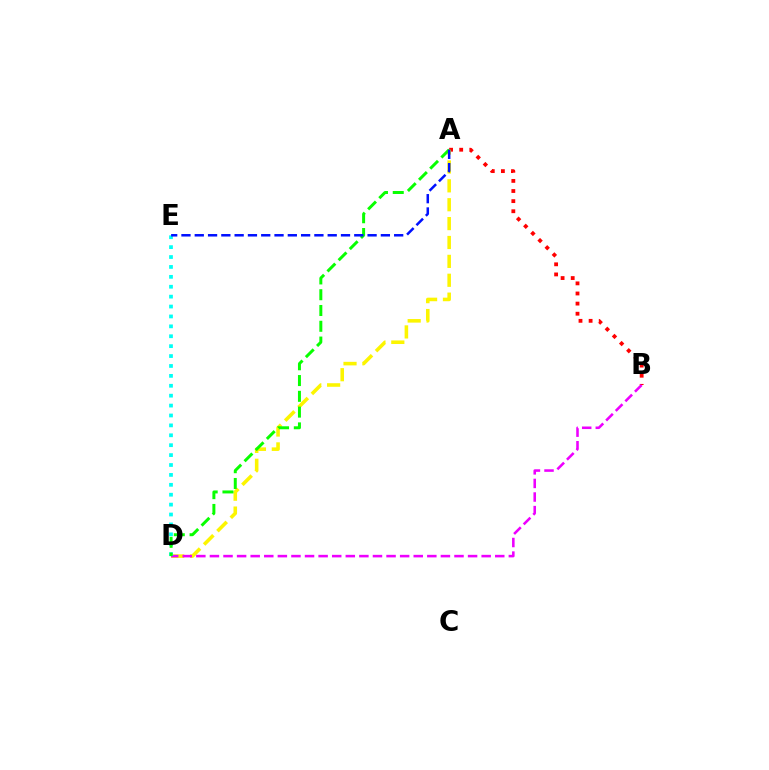{('A', 'B'): [{'color': '#ff0000', 'line_style': 'dotted', 'thickness': 2.75}], ('A', 'D'): [{'color': '#fcf500', 'line_style': 'dashed', 'thickness': 2.57}, {'color': '#08ff00', 'line_style': 'dashed', 'thickness': 2.14}], ('B', 'D'): [{'color': '#ee00ff', 'line_style': 'dashed', 'thickness': 1.85}], ('D', 'E'): [{'color': '#00fff6', 'line_style': 'dotted', 'thickness': 2.69}], ('A', 'E'): [{'color': '#0010ff', 'line_style': 'dashed', 'thickness': 1.81}]}